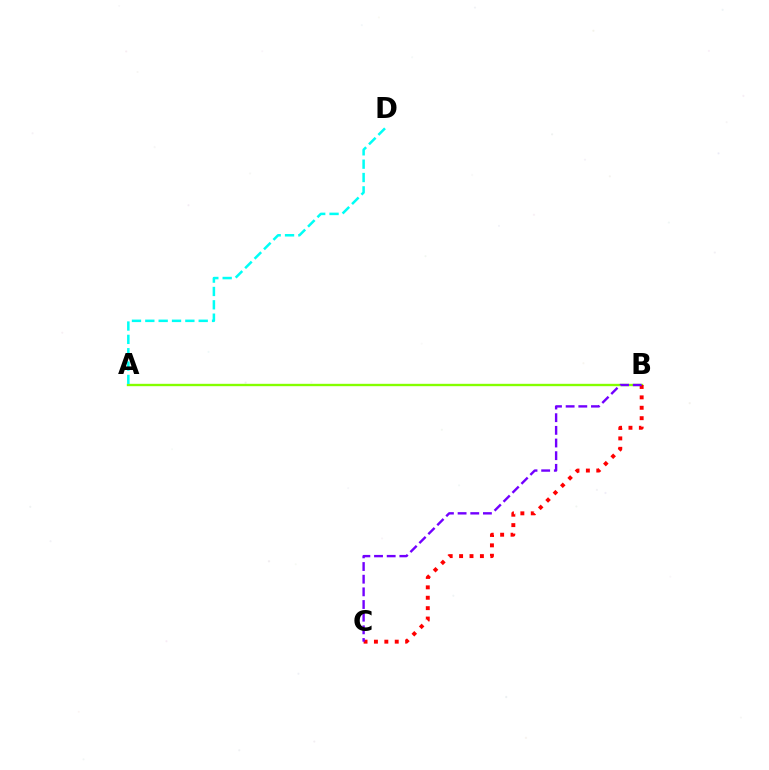{('A', 'B'): [{'color': '#84ff00', 'line_style': 'solid', 'thickness': 1.71}], ('A', 'D'): [{'color': '#00fff6', 'line_style': 'dashed', 'thickness': 1.81}], ('B', 'C'): [{'color': '#ff0000', 'line_style': 'dotted', 'thickness': 2.83}, {'color': '#7200ff', 'line_style': 'dashed', 'thickness': 1.72}]}